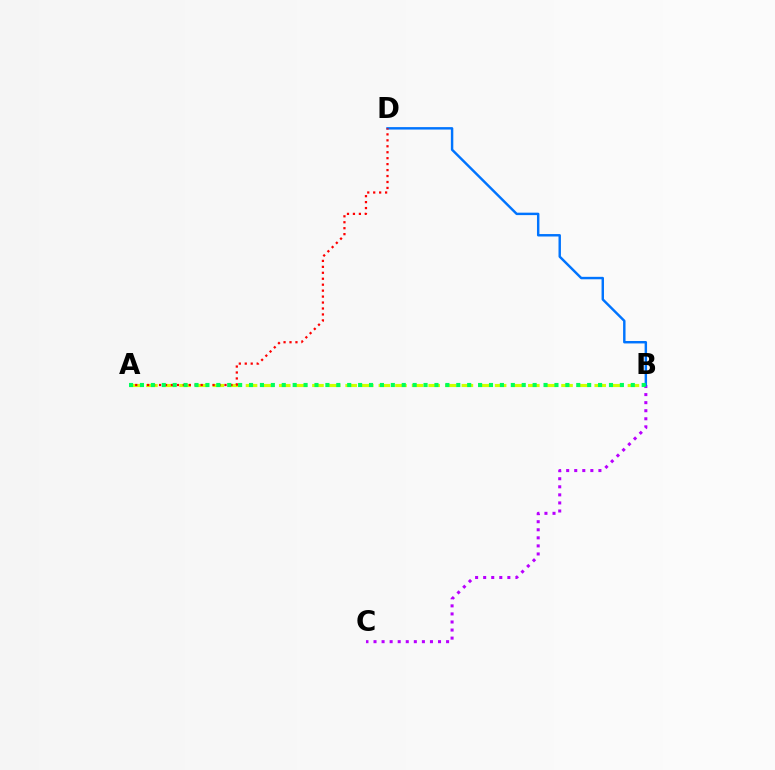{('A', 'B'): [{'color': '#d1ff00', 'line_style': 'dashed', 'thickness': 2.26}, {'color': '#00ff5c', 'line_style': 'dotted', 'thickness': 2.96}], ('B', 'C'): [{'color': '#b900ff', 'line_style': 'dotted', 'thickness': 2.19}], ('B', 'D'): [{'color': '#0074ff', 'line_style': 'solid', 'thickness': 1.76}], ('A', 'D'): [{'color': '#ff0000', 'line_style': 'dotted', 'thickness': 1.62}]}